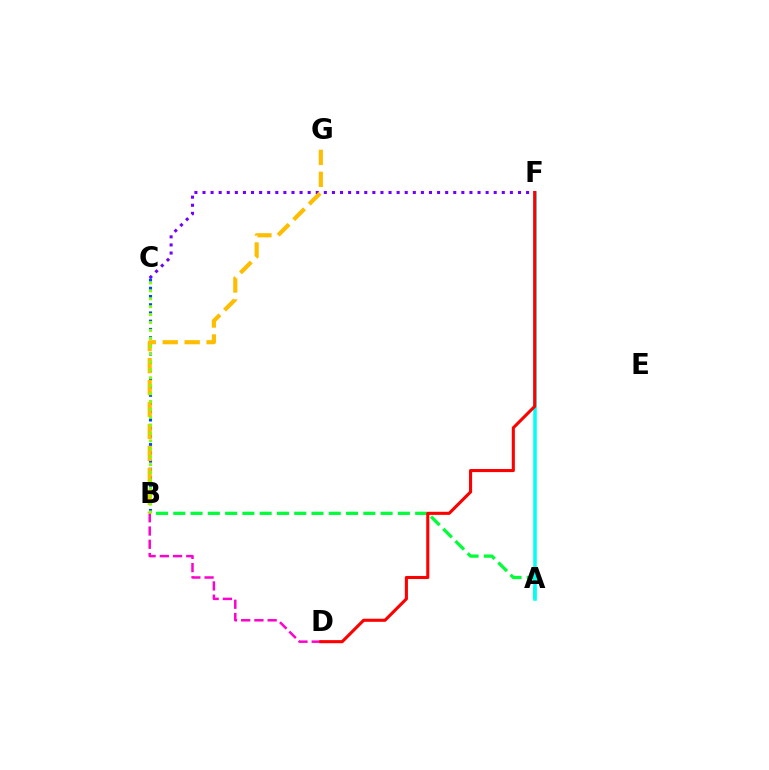{('A', 'B'): [{'color': '#00ff39', 'line_style': 'dashed', 'thickness': 2.35}], ('A', 'F'): [{'color': '#00fff6', 'line_style': 'solid', 'thickness': 2.55}], ('C', 'F'): [{'color': '#7200ff', 'line_style': 'dotted', 'thickness': 2.2}], ('B', 'C'): [{'color': '#004bff', 'line_style': 'dotted', 'thickness': 2.24}, {'color': '#84ff00', 'line_style': 'dotted', 'thickness': 2.15}], ('B', 'D'): [{'color': '#ff00cf', 'line_style': 'dashed', 'thickness': 1.8}], ('B', 'G'): [{'color': '#ffbd00', 'line_style': 'dashed', 'thickness': 2.98}], ('D', 'F'): [{'color': '#ff0000', 'line_style': 'solid', 'thickness': 2.22}]}